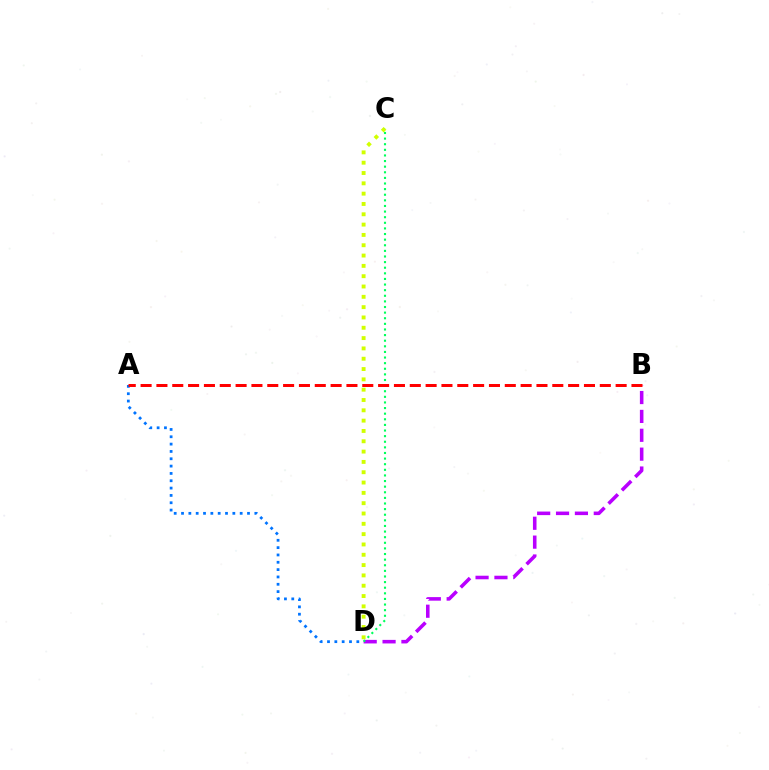{('A', 'D'): [{'color': '#0074ff', 'line_style': 'dotted', 'thickness': 1.99}], ('C', 'D'): [{'color': '#d1ff00', 'line_style': 'dotted', 'thickness': 2.8}, {'color': '#00ff5c', 'line_style': 'dotted', 'thickness': 1.53}], ('B', 'D'): [{'color': '#b900ff', 'line_style': 'dashed', 'thickness': 2.56}], ('A', 'B'): [{'color': '#ff0000', 'line_style': 'dashed', 'thickness': 2.15}]}